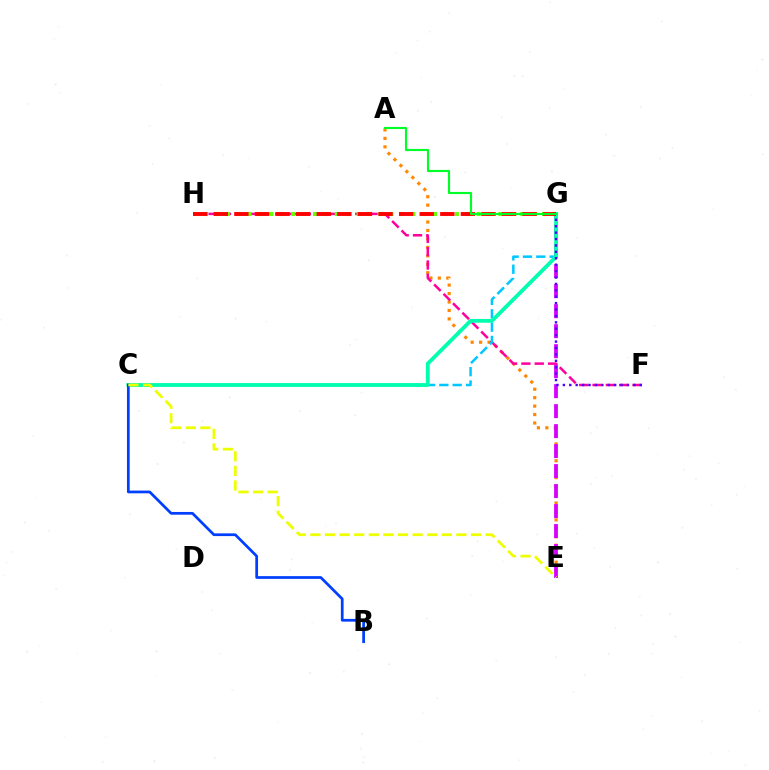{('A', 'E'): [{'color': '#ff8800', 'line_style': 'dotted', 'thickness': 2.3}], ('E', 'G'): [{'color': '#d600ff', 'line_style': 'dashed', 'thickness': 2.72}], ('F', 'H'): [{'color': '#ff00a0', 'line_style': 'dashed', 'thickness': 1.81}], ('G', 'H'): [{'color': '#66ff00', 'line_style': 'dotted', 'thickness': 2.96}, {'color': '#ff0000', 'line_style': 'dashed', 'thickness': 2.8}], ('C', 'G'): [{'color': '#00c7ff', 'line_style': 'dashed', 'thickness': 1.81}, {'color': '#00ffaf', 'line_style': 'solid', 'thickness': 2.74}], ('B', 'C'): [{'color': '#003fff', 'line_style': 'solid', 'thickness': 1.96}], ('C', 'E'): [{'color': '#eeff00', 'line_style': 'dashed', 'thickness': 1.98}], ('F', 'G'): [{'color': '#4f00ff', 'line_style': 'dotted', 'thickness': 1.74}], ('A', 'G'): [{'color': '#00ff27', 'line_style': 'solid', 'thickness': 1.54}]}